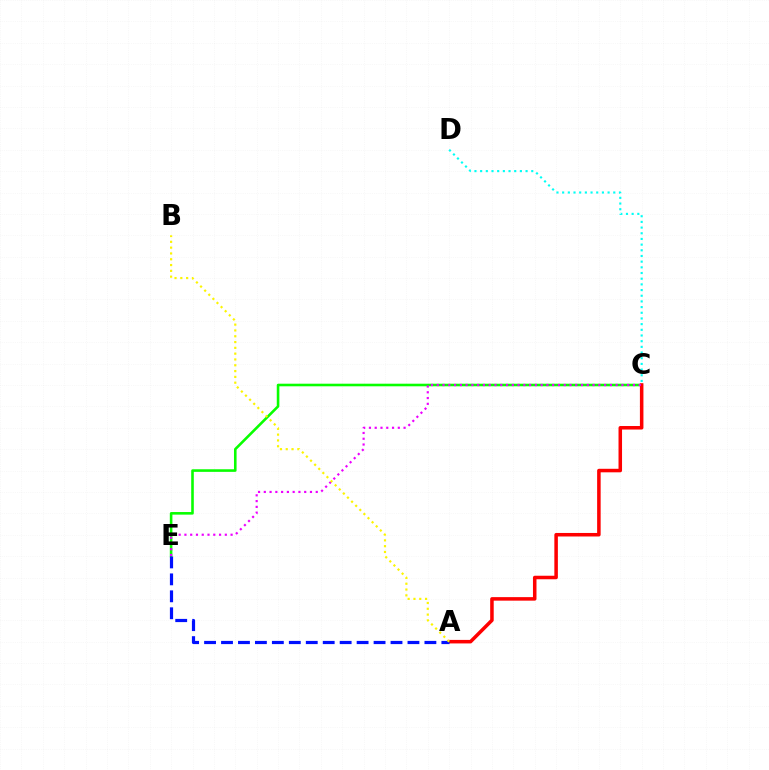{('C', 'E'): [{'color': '#08ff00', 'line_style': 'solid', 'thickness': 1.87}, {'color': '#ee00ff', 'line_style': 'dotted', 'thickness': 1.57}], ('A', 'C'): [{'color': '#ff0000', 'line_style': 'solid', 'thickness': 2.54}], ('A', 'E'): [{'color': '#0010ff', 'line_style': 'dashed', 'thickness': 2.3}], ('C', 'D'): [{'color': '#00fff6', 'line_style': 'dotted', 'thickness': 1.54}], ('A', 'B'): [{'color': '#fcf500', 'line_style': 'dotted', 'thickness': 1.58}]}